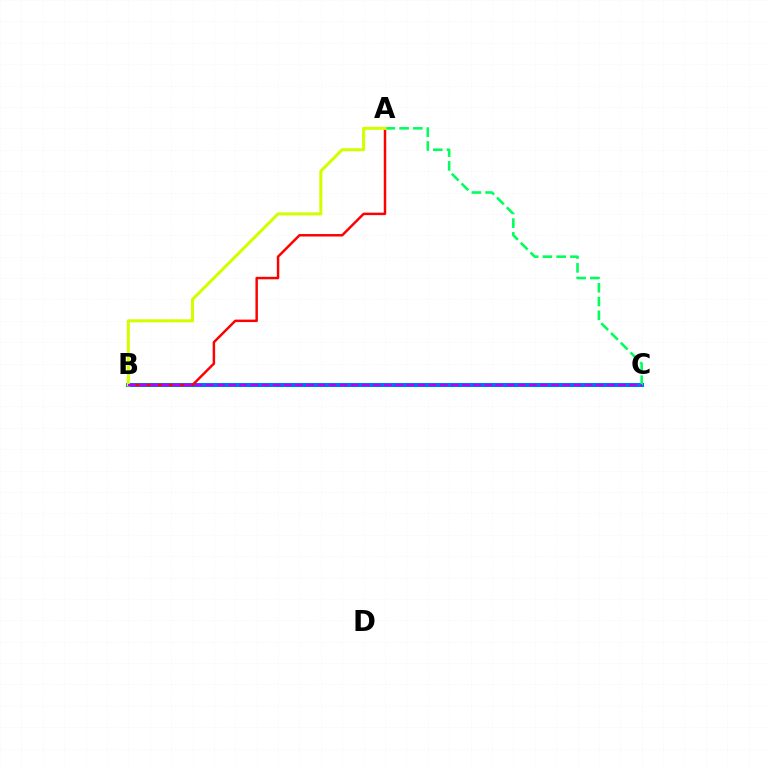{('B', 'C'): [{'color': '#0074ff', 'line_style': 'solid', 'thickness': 2.91}, {'color': '#b900ff', 'line_style': 'dashed', 'thickness': 1.51}], ('A', 'B'): [{'color': '#ff0000', 'line_style': 'solid', 'thickness': 1.78}, {'color': '#d1ff00', 'line_style': 'solid', 'thickness': 2.2}], ('A', 'C'): [{'color': '#00ff5c', 'line_style': 'dashed', 'thickness': 1.87}]}